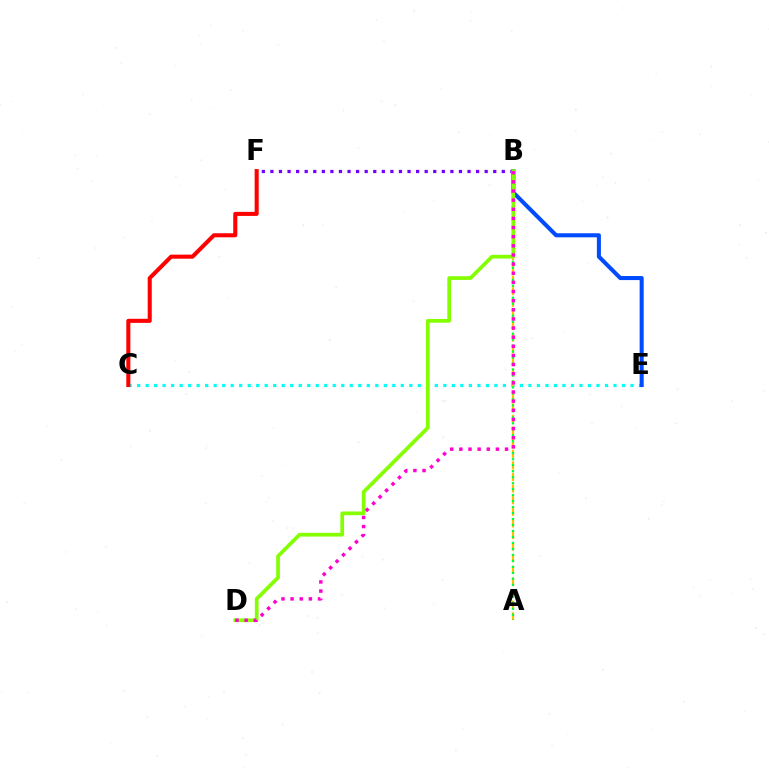{('B', 'F'): [{'color': '#7200ff', 'line_style': 'dotted', 'thickness': 2.33}], ('C', 'E'): [{'color': '#00fff6', 'line_style': 'dotted', 'thickness': 2.31}], ('C', 'F'): [{'color': '#ff0000', 'line_style': 'solid', 'thickness': 2.92}], ('A', 'B'): [{'color': '#ffbd00', 'line_style': 'dashed', 'thickness': 1.58}, {'color': '#00ff39', 'line_style': 'dotted', 'thickness': 1.63}], ('B', 'E'): [{'color': '#004bff', 'line_style': 'solid', 'thickness': 2.92}], ('B', 'D'): [{'color': '#84ff00', 'line_style': 'solid', 'thickness': 2.67}, {'color': '#ff00cf', 'line_style': 'dotted', 'thickness': 2.48}]}